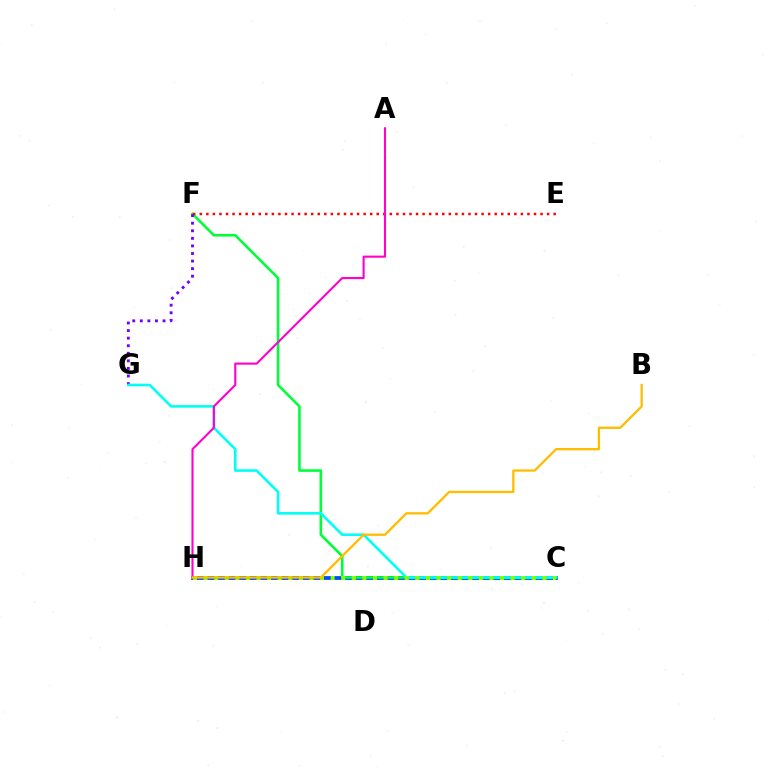{('C', 'H'): [{'color': '#004bff', 'line_style': 'solid', 'thickness': 2.72}, {'color': '#84ff00', 'line_style': 'dotted', 'thickness': 2.88}], ('C', 'F'): [{'color': '#00ff39', 'line_style': 'solid', 'thickness': 1.88}], ('E', 'F'): [{'color': '#ff0000', 'line_style': 'dotted', 'thickness': 1.78}], ('F', 'G'): [{'color': '#7200ff', 'line_style': 'dotted', 'thickness': 2.06}], ('C', 'G'): [{'color': '#00fff6', 'line_style': 'solid', 'thickness': 1.87}], ('A', 'H'): [{'color': '#ff00cf', 'line_style': 'solid', 'thickness': 1.51}], ('B', 'H'): [{'color': '#ffbd00', 'line_style': 'solid', 'thickness': 1.66}]}